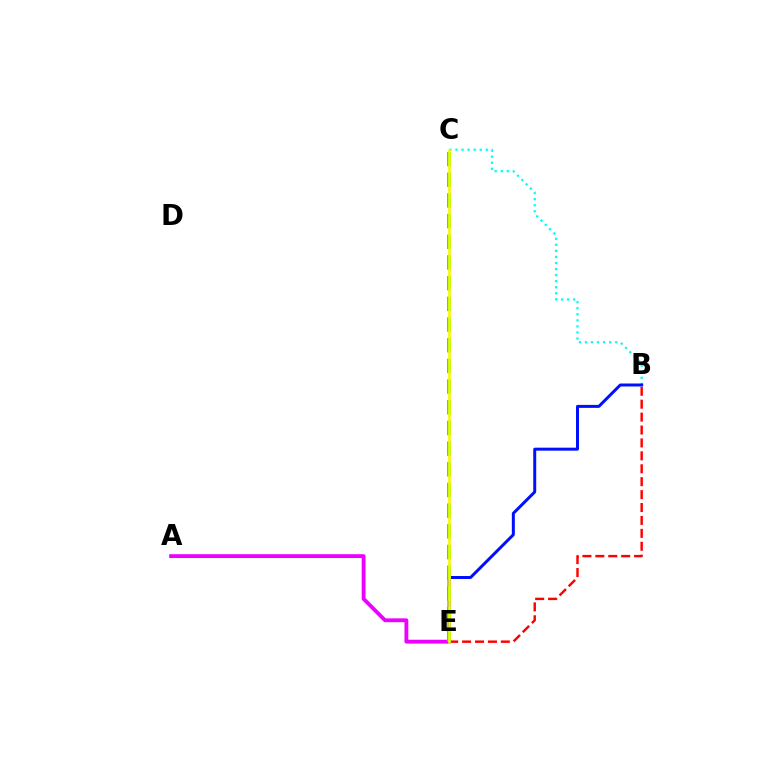{('B', 'C'): [{'color': '#00fff6', 'line_style': 'dotted', 'thickness': 1.65}], ('B', 'E'): [{'color': '#ff0000', 'line_style': 'dashed', 'thickness': 1.75}, {'color': '#0010ff', 'line_style': 'solid', 'thickness': 2.15}], ('A', 'E'): [{'color': '#ee00ff', 'line_style': 'solid', 'thickness': 2.77}], ('C', 'E'): [{'color': '#08ff00', 'line_style': 'dashed', 'thickness': 2.81}, {'color': '#fcf500', 'line_style': 'solid', 'thickness': 1.87}]}